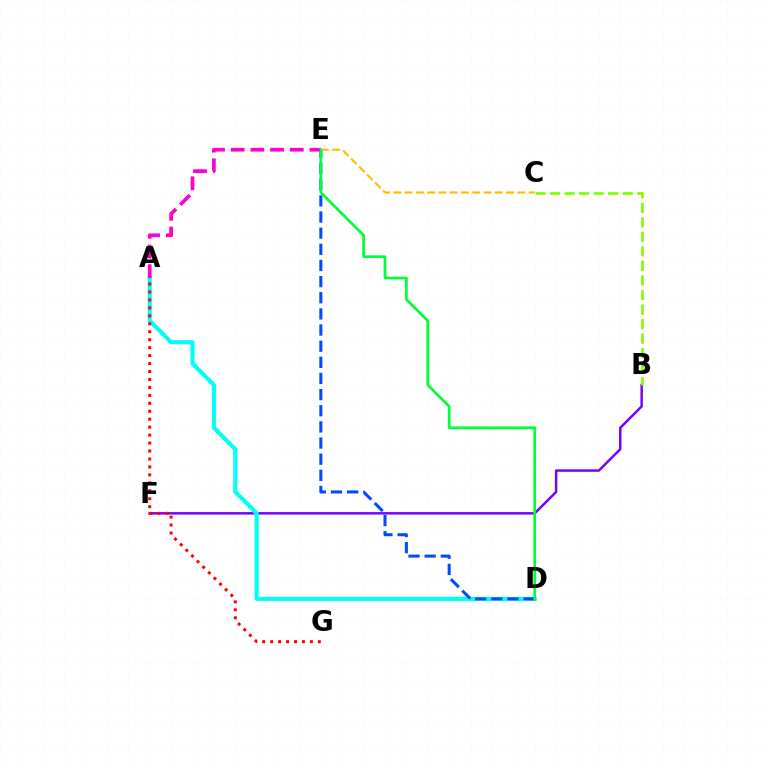{('B', 'F'): [{'color': '#7200ff', 'line_style': 'solid', 'thickness': 1.77}], ('A', 'D'): [{'color': '#00fff6', 'line_style': 'solid', 'thickness': 2.96}], ('A', 'E'): [{'color': '#ff00cf', 'line_style': 'dashed', 'thickness': 2.67}], ('D', 'E'): [{'color': '#004bff', 'line_style': 'dashed', 'thickness': 2.19}, {'color': '#00ff39', 'line_style': 'solid', 'thickness': 1.96}], ('C', 'E'): [{'color': '#ffbd00', 'line_style': 'dashed', 'thickness': 1.53}], ('A', 'G'): [{'color': '#ff0000', 'line_style': 'dotted', 'thickness': 2.16}], ('B', 'C'): [{'color': '#84ff00', 'line_style': 'dashed', 'thickness': 1.97}]}